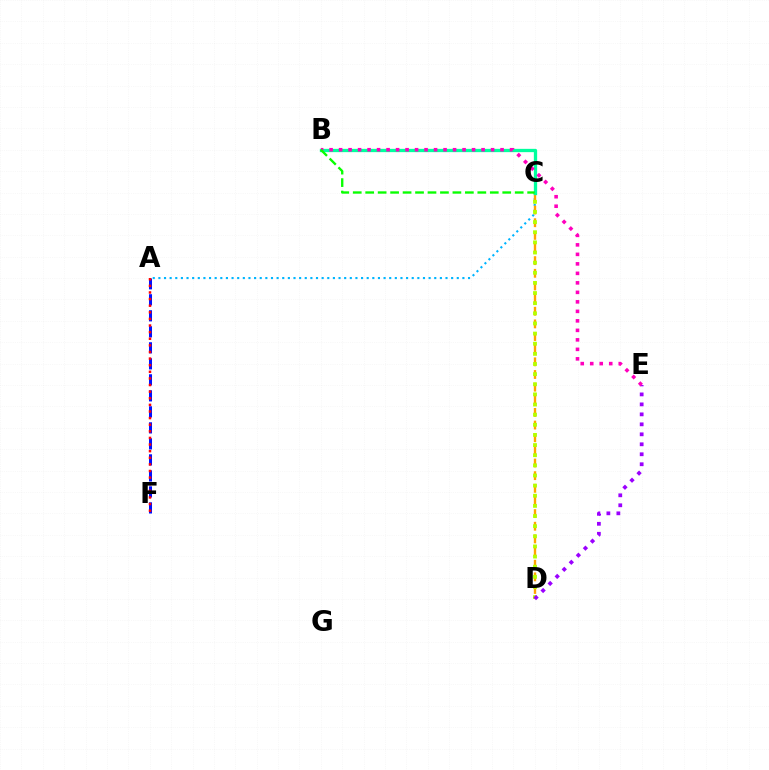{('A', 'C'): [{'color': '#00b5ff', 'line_style': 'dotted', 'thickness': 1.53}], ('C', 'D'): [{'color': '#ffa500', 'line_style': 'dashed', 'thickness': 1.72}, {'color': '#b3ff00', 'line_style': 'dotted', 'thickness': 2.75}], ('A', 'F'): [{'color': '#0010ff', 'line_style': 'dashed', 'thickness': 2.17}, {'color': '#ff0000', 'line_style': 'dotted', 'thickness': 1.8}], ('D', 'E'): [{'color': '#9b00ff', 'line_style': 'dotted', 'thickness': 2.71}], ('B', 'C'): [{'color': '#00ff9d', 'line_style': 'solid', 'thickness': 2.37}, {'color': '#08ff00', 'line_style': 'dashed', 'thickness': 1.69}], ('B', 'E'): [{'color': '#ff00bd', 'line_style': 'dotted', 'thickness': 2.58}]}